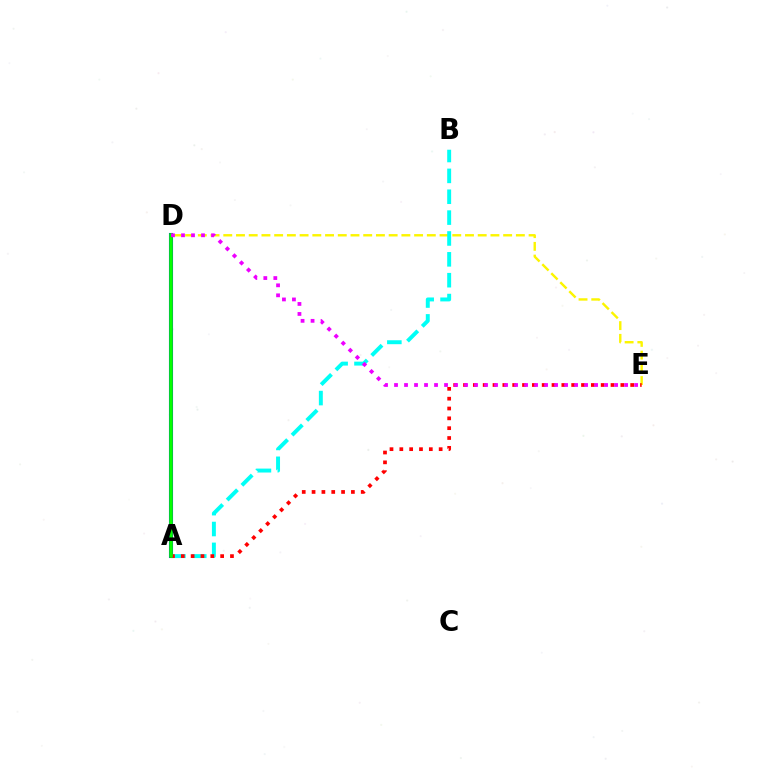{('D', 'E'): [{'color': '#fcf500', 'line_style': 'dashed', 'thickness': 1.73}, {'color': '#ee00ff', 'line_style': 'dotted', 'thickness': 2.72}], ('A', 'B'): [{'color': '#00fff6', 'line_style': 'dashed', 'thickness': 2.83}], ('A', 'D'): [{'color': '#0010ff', 'line_style': 'solid', 'thickness': 2.94}, {'color': '#08ff00', 'line_style': 'solid', 'thickness': 2.58}], ('A', 'E'): [{'color': '#ff0000', 'line_style': 'dotted', 'thickness': 2.67}]}